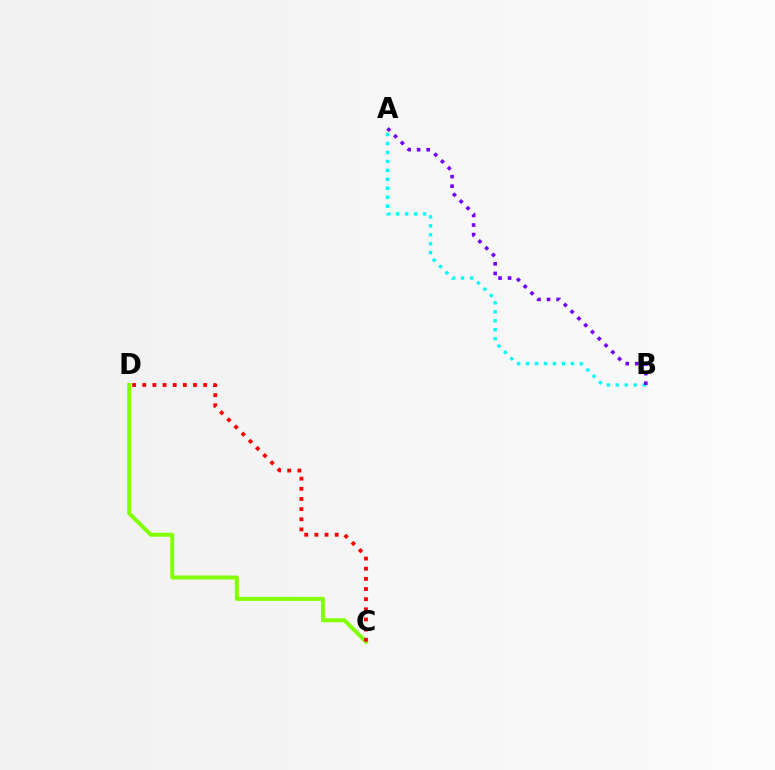{('C', 'D'): [{'color': '#84ff00', 'line_style': 'solid', 'thickness': 2.87}, {'color': '#ff0000', 'line_style': 'dotted', 'thickness': 2.76}], ('A', 'B'): [{'color': '#00fff6', 'line_style': 'dotted', 'thickness': 2.43}, {'color': '#7200ff', 'line_style': 'dotted', 'thickness': 2.6}]}